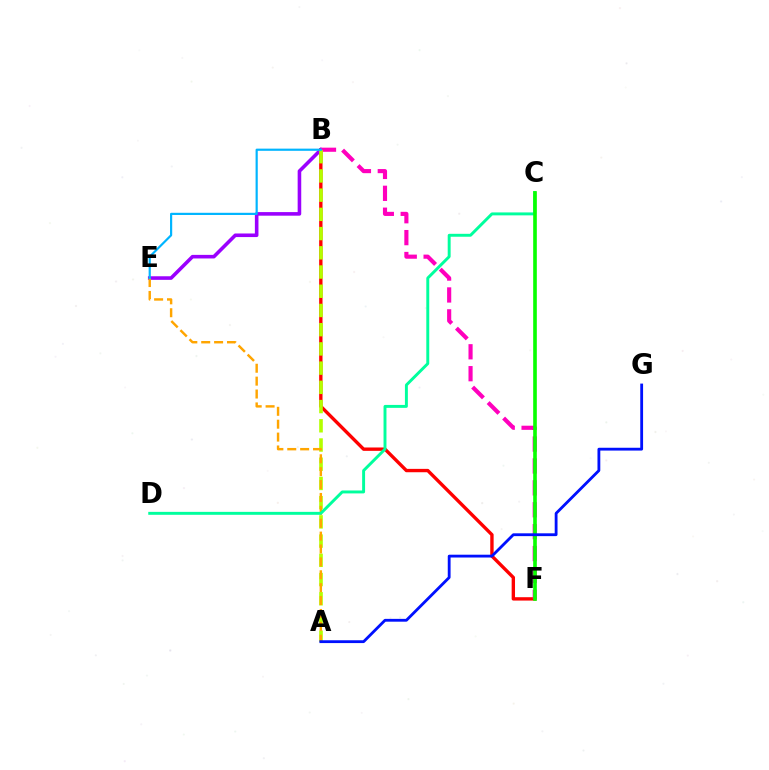{('B', 'F'): [{'color': '#ff0000', 'line_style': 'solid', 'thickness': 2.42}, {'color': '#ff00bd', 'line_style': 'dashed', 'thickness': 2.97}], ('B', 'E'): [{'color': '#9b00ff', 'line_style': 'solid', 'thickness': 2.58}, {'color': '#00b5ff', 'line_style': 'solid', 'thickness': 1.57}], ('A', 'B'): [{'color': '#b3ff00', 'line_style': 'dashed', 'thickness': 2.61}], ('A', 'E'): [{'color': '#ffa500', 'line_style': 'dashed', 'thickness': 1.75}], ('C', 'D'): [{'color': '#00ff9d', 'line_style': 'solid', 'thickness': 2.11}], ('C', 'F'): [{'color': '#08ff00', 'line_style': 'solid', 'thickness': 2.61}], ('A', 'G'): [{'color': '#0010ff', 'line_style': 'solid', 'thickness': 2.03}]}